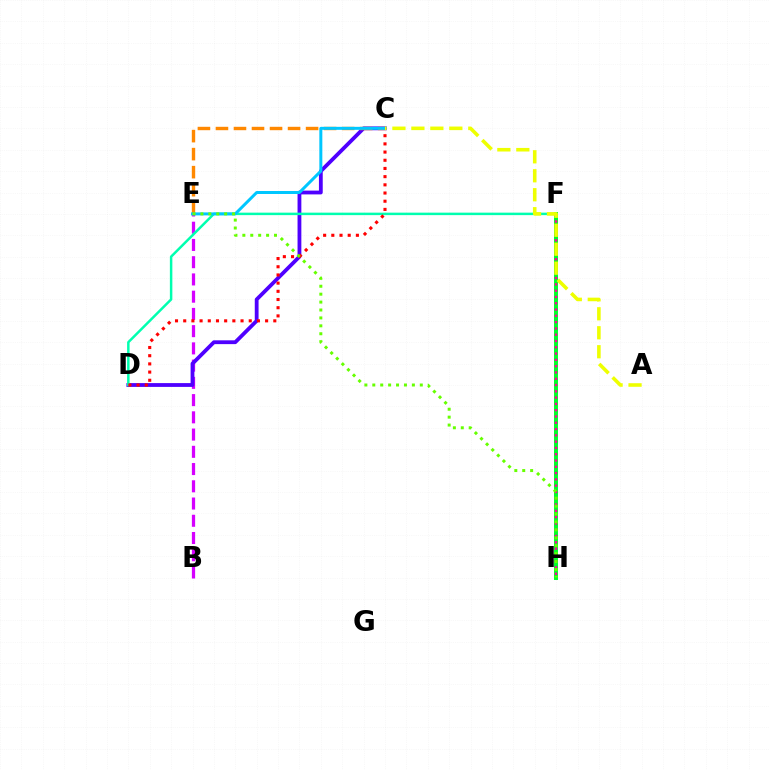{('B', 'E'): [{'color': '#d600ff', 'line_style': 'dashed', 'thickness': 2.34}], ('C', 'D'): [{'color': '#4f00ff', 'line_style': 'solid', 'thickness': 2.74}, {'color': '#ff0000', 'line_style': 'dotted', 'thickness': 2.23}], ('F', 'H'): [{'color': '#003fff', 'line_style': 'dotted', 'thickness': 2.8}, {'color': '#00ff27', 'line_style': 'solid', 'thickness': 2.84}, {'color': '#ff00a0', 'line_style': 'dotted', 'thickness': 1.71}], ('C', 'E'): [{'color': '#ff8800', 'line_style': 'dashed', 'thickness': 2.45}, {'color': '#00c7ff', 'line_style': 'solid', 'thickness': 2.15}], ('D', 'F'): [{'color': '#00ffaf', 'line_style': 'solid', 'thickness': 1.79}], ('E', 'H'): [{'color': '#66ff00', 'line_style': 'dotted', 'thickness': 2.15}], ('A', 'C'): [{'color': '#eeff00', 'line_style': 'dashed', 'thickness': 2.58}]}